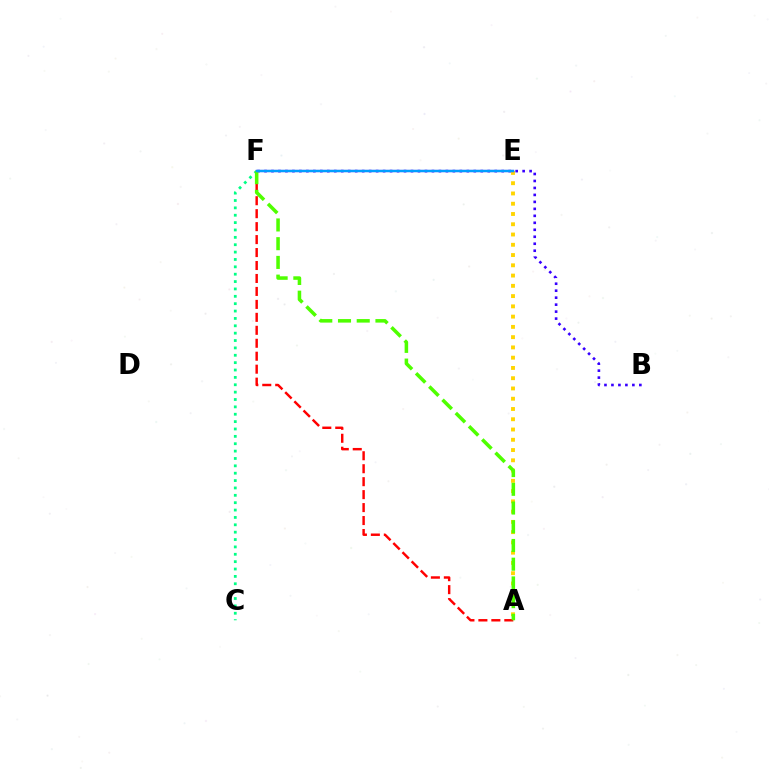{('C', 'F'): [{'color': '#00ff86', 'line_style': 'dotted', 'thickness': 2.0}], ('B', 'F'): [{'color': '#3700ff', 'line_style': 'dotted', 'thickness': 1.9}], ('A', 'F'): [{'color': '#ff0000', 'line_style': 'dashed', 'thickness': 1.76}, {'color': '#4fff00', 'line_style': 'dashed', 'thickness': 2.54}], ('A', 'E'): [{'color': '#ffd500', 'line_style': 'dotted', 'thickness': 2.79}], ('E', 'F'): [{'color': '#ff00ed', 'line_style': 'solid', 'thickness': 1.55}, {'color': '#009eff', 'line_style': 'solid', 'thickness': 1.77}]}